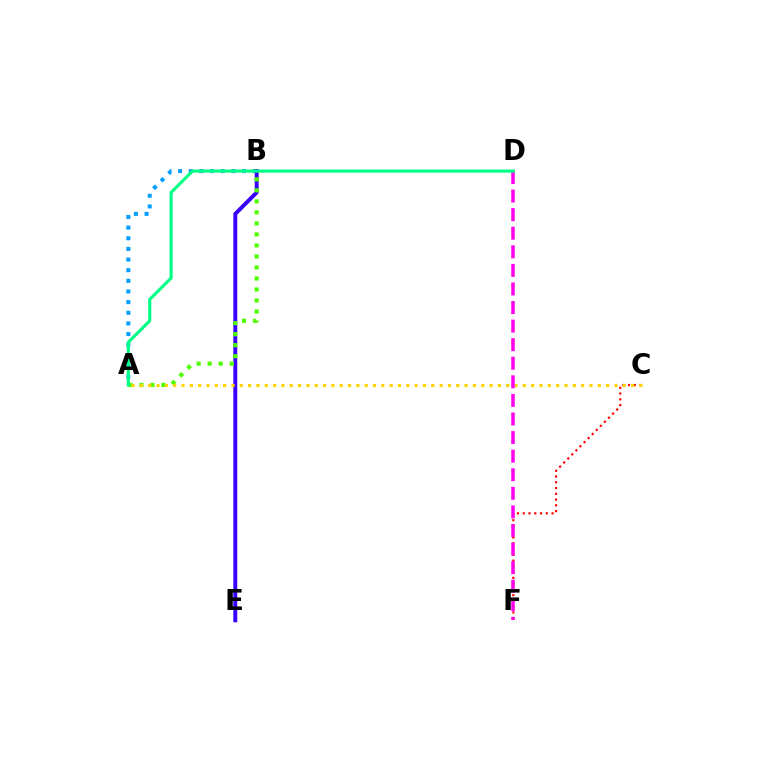{('A', 'B'): [{'color': '#009eff', 'line_style': 'dotted', 'thickness': 2.89}, {'color': '#4fff00', 'line_style': 'dotted', 'thickness': 2.99}], ('B', 'E'): [{'color': '#3700ff', 'line_style': 'solid', 'thickness': 2.83}], ('C', 'F'): [{'color': '#ff0000', 'line_style': 'dotted', 'thickness': 1.57}], ('A', 'C'): [{'color': '#ffd500', 'line_style': 'dotted', 'thickness': 2.26}], ('D', 'F'): [{'color': '#ff00ed', 'line_style': 'dashed', 'thickness': 2.52}], ('A', 'D'): [{'color': '#00ff86', 'line_style': 'solid', 'thickness': 2.24}]}